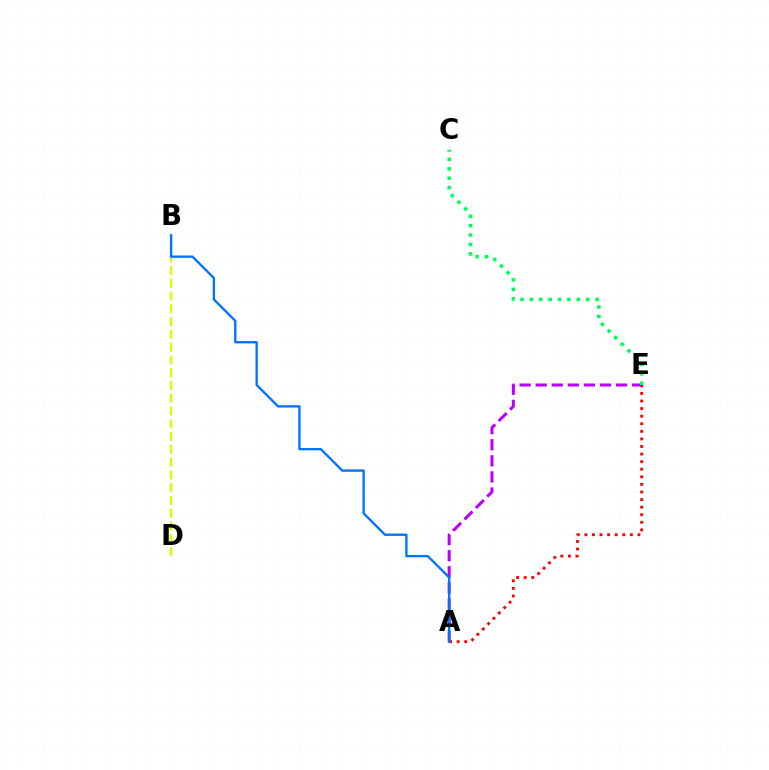{('A', 'E'): [{'color': '#b900ff', 'line_style': 'dashed', 'thickness': 2.18}, {'color': '#ff0000', 'line_style': 'dotted', 'thickness': 2.06}], ('B', 'D'): [{'color': '#d1ff00', 'line_style': 'dashed', 'thickness': 1.74}], ('C', 'E'): [{'color': '#00ff5c', 'line_style': 'dotted', 'thickness': 2.55}], ('A', 'B'): [{'color': '#0074ff', 'line_style': 'solid', 'thickness': 1.69}]}